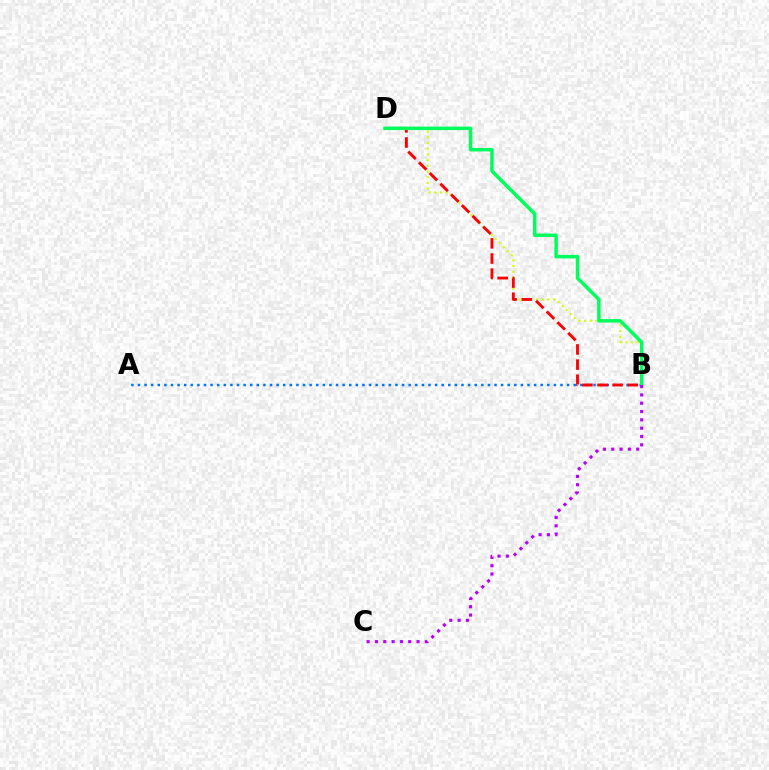{('B', 'D'): [{'color': '#d1ff00', 'line_style': 'dotted', 'thickness': 1.55}, {'color': '#ff0000', 'line_style': 'dashed', 'thickness': 2.06}, {'color': '#00ff5c', 'line_style': 'solid', 'thickness': 2.51}], ('A', 'B'): [{'color': '#0074ff', 'line_style': 'dotted', 'thickness': 1.79}], ('B', 'C'): [{'color': '#b900ff', 'line_style': 'dotted', 'thickness': 2.26}]}